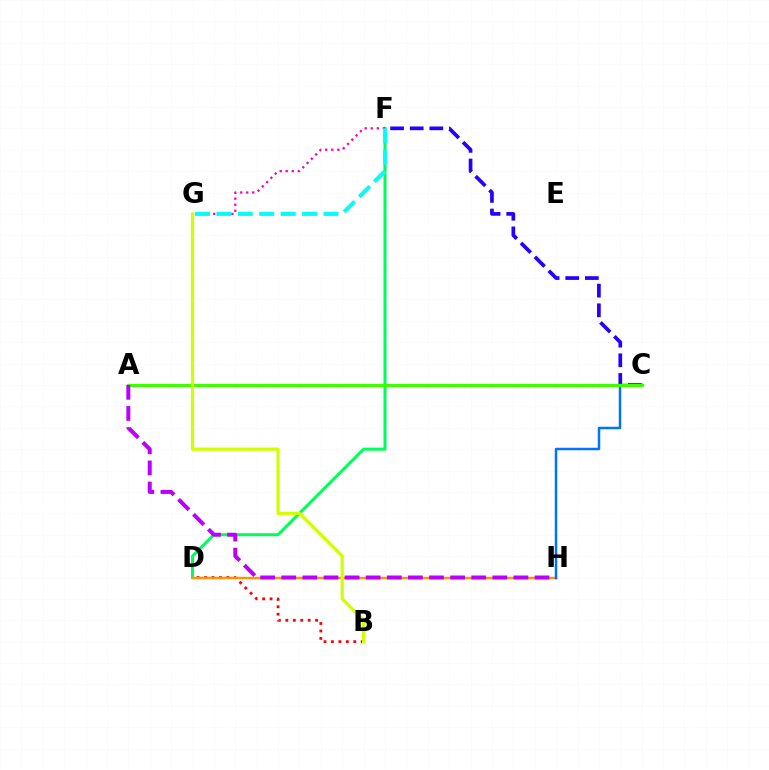{('C', 'F'): [{'color': '#2500ff', 'line_style': 'dashed', 'thickness': 2.67}], ('D', 'F'): [{'color': '#00ff5c', 'line_style': 'solid', 'thickness': 2.19}], ('B', 'D'): [{'color': '#ff0000', 'line_style': 'dotted', 'thickness': 2.02}], ('D', 'H'): [{'color': '#ff9400', 'line_style': 'solid', 'thickness': 1.75}], ('C', 'H'): [{'color': '#0074ff', 'line_style': 'solid', 'thickness': 1.8}], ('A', 'C'): [{'color': '#3dff00', 'line_style': 'solid', 'thickness': 2.24}], ('A', 'H'): [{'color': '#b900ff', 'line_style': 'dashed', 'thickness': 2.87}], ('B', 'G'): [{'color': '#d1ff00', 'line_style': 'solid', 'thickness': 2.33}], ('F', 'G'): [{'color': '#ff00ac', 'line_style': 'dotted', 'thickness': 1.64}, {'color': '#00fff6', 'line_style': 'dashed', 'thickness': 2.91}]}